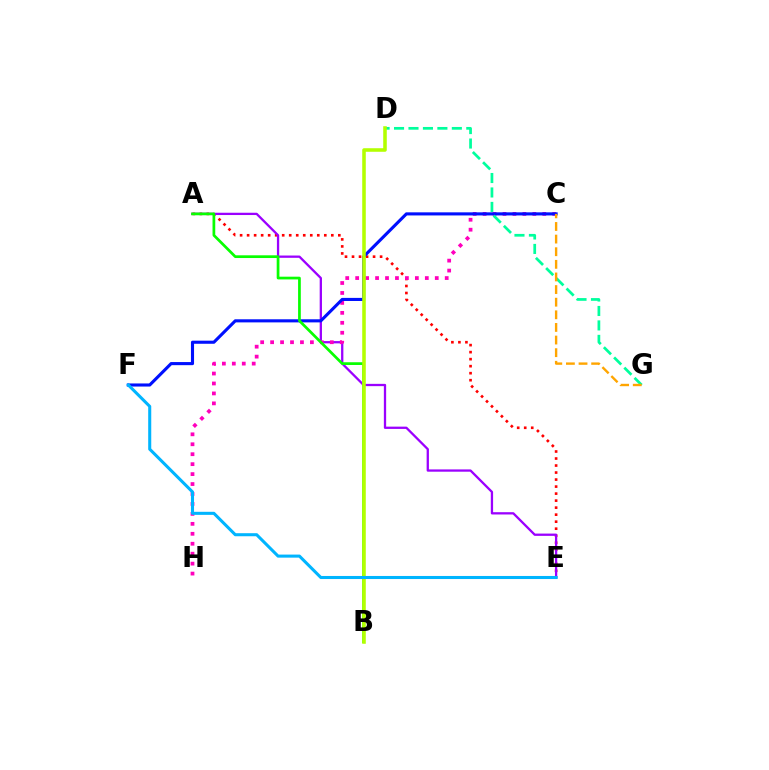{('A', 'E'): [{'color': '#ff0000', 'line_style': 'dotted', 'thickness': 1.91}, {'color': '#9b00ff', 'line_style': 'solid', 'thickness': 1.65}], ('C', 'H'): [{'color': '#ff00bd', 'line_style': 'dotted', 'thickness': 2.7}], ('C', 'F'): [{'color': '#0010ff', 'line_style': 'solid', 'thickness': 2.23}], ('A', 'B'): [{'color': '#08ff00', 'line_style': 'solid', 'thickness': 1.96}], ('D', 'G'): [{'color': '#00ff9d', 'line_style': 'dashed', 'thickness': 1.96}], ('B', 'D'): [{'color': '#b3ff00', 'line_style': 'solid', 'thickness': 2.56}], ('E', 'F'): [{'color': '#00b5ff', 'line_style': 'solid', 'thickness': 2.2}], ('C', 'G'): [{'color': '#ffa500', 'line_style': 'dashed', 'thickness': 1.71}]}